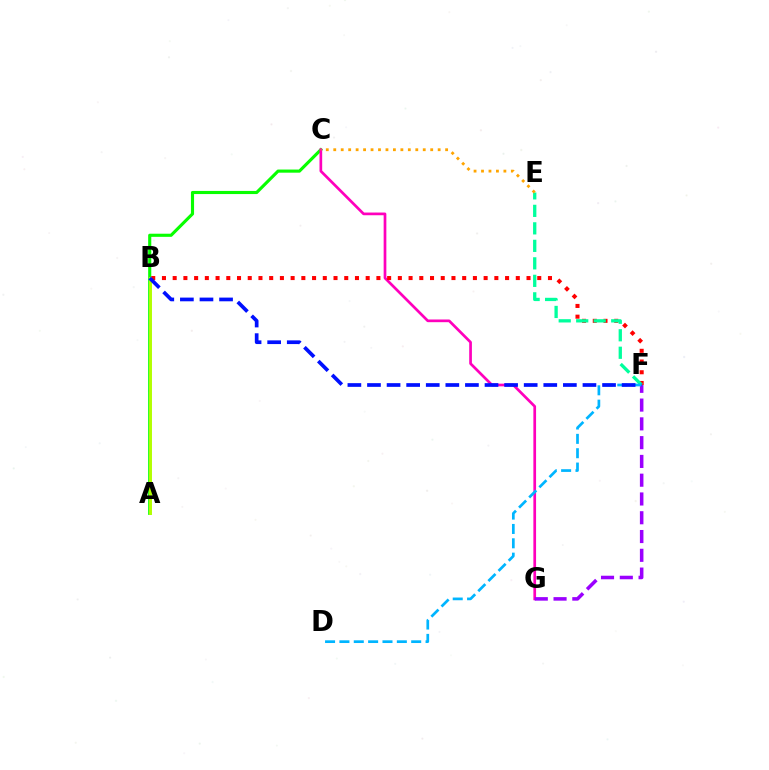{('A', 'C'): [{'color': '#08ff00', 'line_style': 'solid', 'thickness': 2.25}], ('C', 'G'): [{'color': '#ff00bd', 'line_style': 'solid', 'thickness': 1.95}], ('B', 'F'): [{'color': '#ff0000', 'line_style': 'dotted', 'thickness': 2.91}, {'color': '#0010ff', 'line_style': 'dashed', 'thickness': 2.66}], ('A', 'B'): [{'color': '#b3ff00', 'line_style': 'solid', 'thickness': 2.11}], ('E', 'F'): [{'color': '#00ff9d', 'line_style': 'dashed', 'thickness': 2.38}], ('C', 'E'): [{'color': '#ffa500', 'line_style': 'dotted', 'thickness': 2.03}], ('F', 'G'): [{'color': '#9b00ff', 'line_style': 'dashed', 'thickness': 2.55}], ('D', 'F'): [{'color': '#00b5ff', 'line_style': 'dashed', 'thickness': 1.95}]}